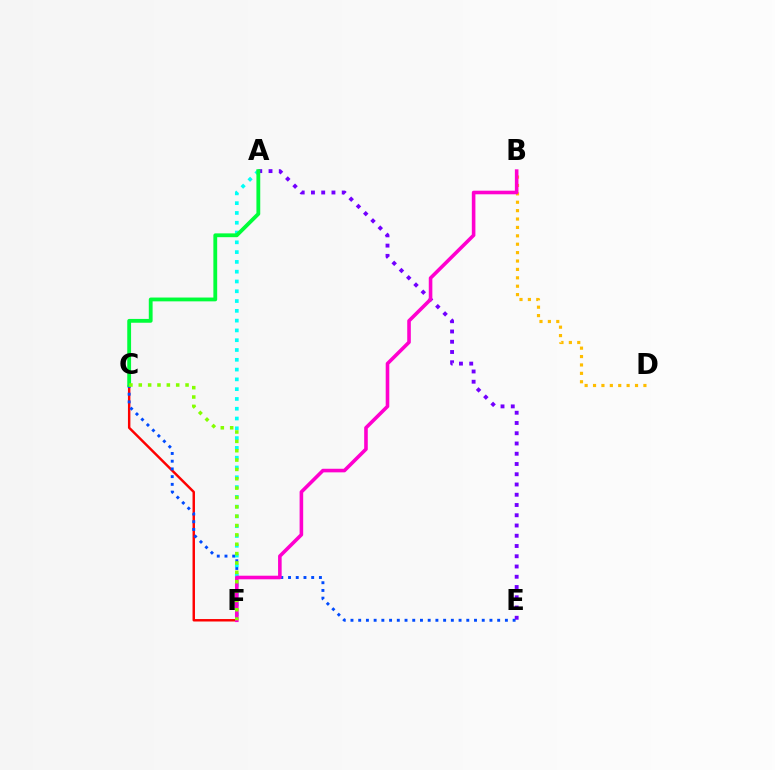{('C', 'F'): [{'color': '#ff0000', 'line_style': 'solid', 'thickness': 1.76}, {'color': '#84ff00', 'line_style': 'dotted', 'thickness': 2.54}], ('B', 'D'): [{'color': '#ffbd00', 'line_style': 'dotted', 'thickness': 2.28}], ('C', 'E'): [{'color': '#004bff', 'line_style': 'dotted', 'thickness': 2.1}], ('A', 'E'): [{'color': '#7200ff', 'line_style': 'dotted', 'thickness': 2.79}], ('A', 'F'): [{'color': '#00fff6', 'line_style': 'dotted', 'thickness': 2.66}], ('B', 'F'): [{'color': '#ff00cf', 'line_style': 'solid', 'thickness': 2.59}], ('A', 'C'): [{'color': '#00ff39', 'line_style': 'solid', 'thickness': 2.75}]}